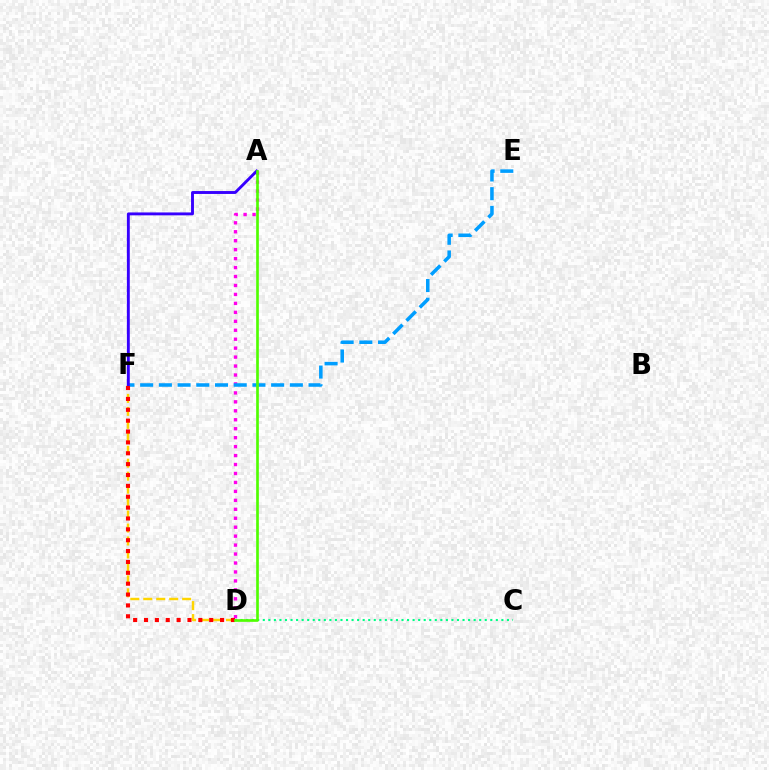{('A', 'D'): [{'color': '#ff00ed', 'line_style': 'dotted', 'thickness': 2.43}, {'color': '#4fff00', 'line_style': 'solid', 'thickness': 1.92}], ('D', 'F'): [{'color': '#ffd500', 'line_style': 'dashed', 'thickness': 1.76}, {'color': '#ff0000', 'line_style': 'dotted', 'thickness': 2.95}], ('E', 'F'): [{'color': '#009eff', 'line_style': 'dashed', 'thickness': 2.54}], ('A', 'F'): [{'color': '#3700ff', 'line_style': 'solid', 'thickness': 2.08}], ('C', 'D'): [{'color': '#00ff86', 'line_style': 'dotted', 'thickness': 1.51}]}